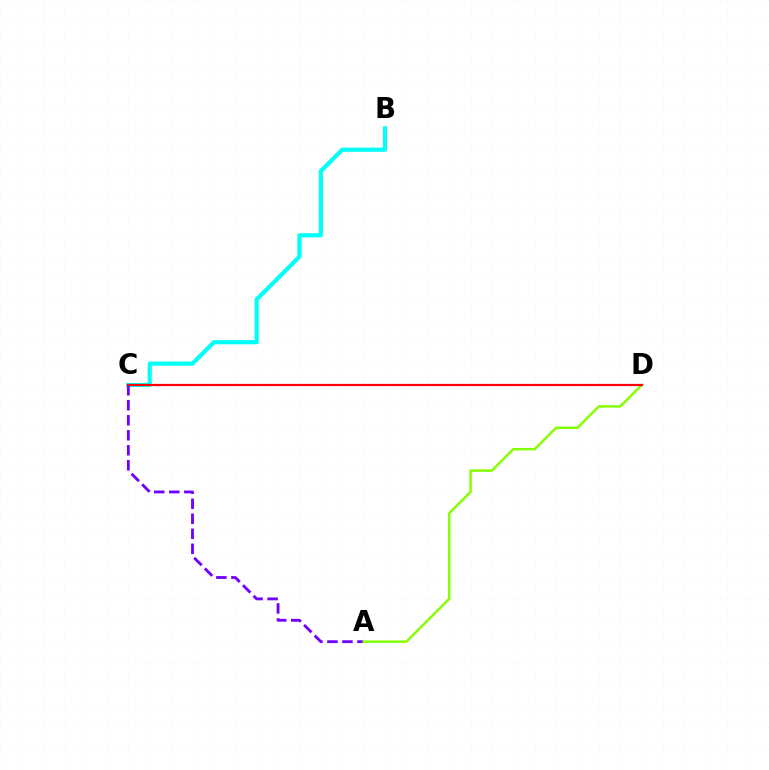{('B', 'C'): [{'color': '#00fff6', 'line_style': 'solid', 'thickness': 2.99}], ('A', 'C'): [{'color': '#7200ff', 'line_style': 'dashed', 'thickness': 2.04}], ('A', 'D'): [{'color': '#84ff00', 'line_style': 'solid', 'thickness': 1.78}], ('C', 'D'): [{'color': '#ff0000', 'line_style': 'solid', 'thickness': 1.6}]}